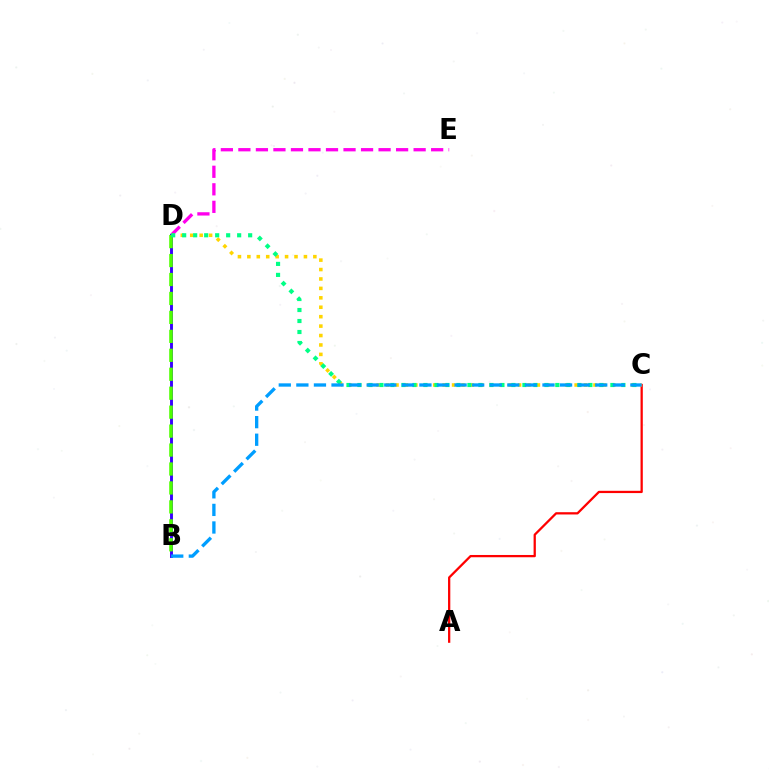{('D', 'E'): [{'color': '#ff00ed', 'line_style': 'dashed', 'thickness': 2.38}], ('A', 'C'): [{'color': '#ff0000', 'line_style': 'solid', 'thickness': 1.63}], ('C', 'D'): [{'color': '#ffd500', 'line_style': 'dotted', 'thickness': 2.56}, {'color': '#00ff86', 'line_style': 'dotted', 'thickness': 2.99}], ('B', 'D'): [{'color': '#3700ff', 'line_style': 'solid', 'thickness': 2.09}, {'color': '#4fff00', 'line_style': 'dashed', 'thickness': 2.57}], ('B', 'C'): [{'color': '#009eff', 'line_style': 'dashed', 'thickness': 2.39}]}